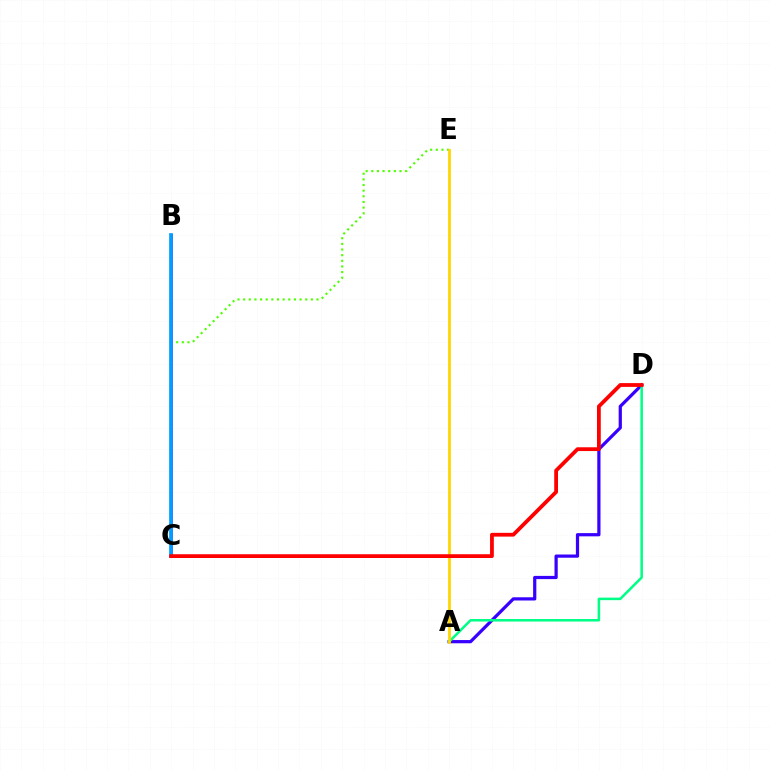{('C', 'E'): [{'color': '#4fff00', 'line_style': 'dotted', 'thickness': 1.53}], ('B', 'C'): [{'color': '#ff00ed', 'line_style': 'solid', 'thickness': 2.2}, {'color': '#009eff', 'line_style': 'solid', 'thickness': 2.66}], ('A', 'D'): [{'color': '#3700ff', 'line_style': 'solid', 'thickness': 2.32}, {'color': '#00ff86', 'line_style': 'solid', 'thickness': 1.82}], ('A', 'E'): [{'color': '#ffd500', 'line_style': 'solid', 'thickness': 2.0}], ('C', 'D'): [{'color': '#ff0000', 'line_style': 'solid', 'thickness': 2.72}]}